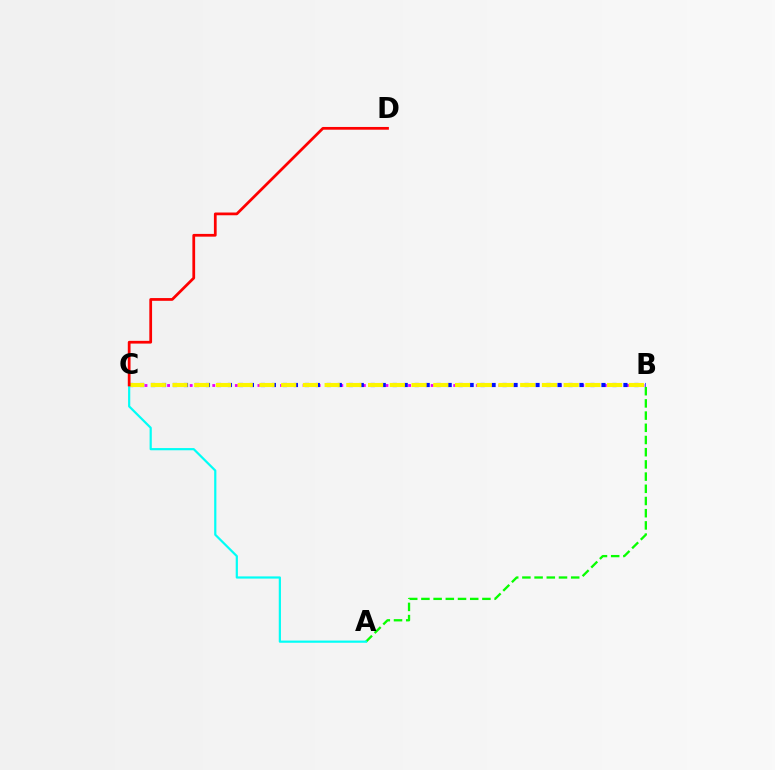{('B', 'C'): [{'color': '#ee00ff', 'line_style': 'dotted', 'thickness': 2.05}, {'color': '#0010ff', 'line_style': 'dotted', 'thickness': 2.98}, {'color': '#fcf500', 'line_style': 'dashed', 'thickness': 2.95}], ('A', 'B'): [{'color': '#08ff00', 'line_style': 'dashed', 'thickness': 1.66}], ('A', 'C'): [{'color': '#00fff6', 'line_style': 'solid', 'thickness': 1.58}], ('C', 'D'): [{'color': '#ff0000', 'line_style': 'solid', 'thickness': 1.98}]}